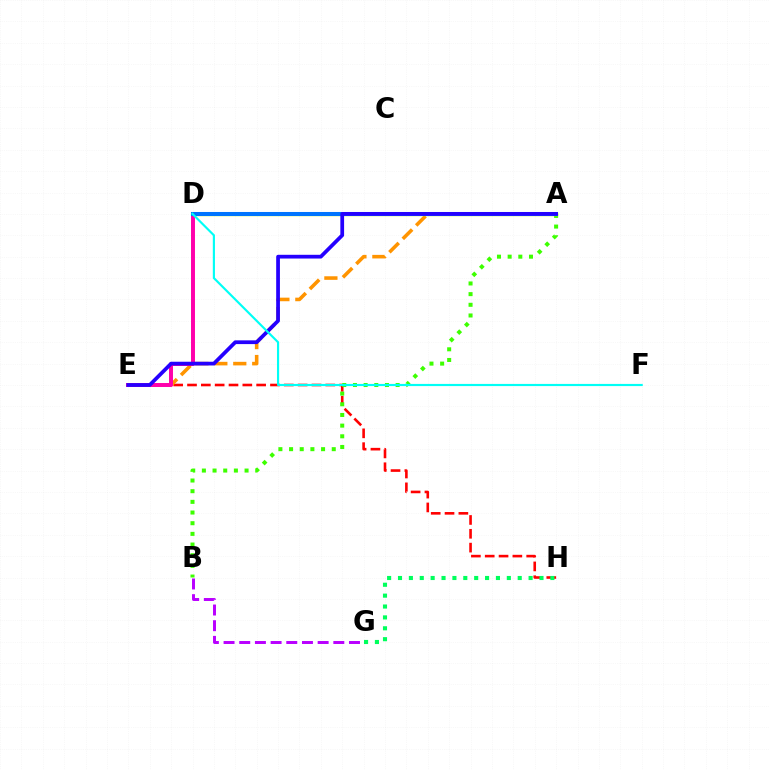{('E', 'H'): [{'color': '#ff0000', 'line_style': 'dashed', 'thickness': 1.88}], ('G', 'H'): [{'color': '#00ff5c', 'line_style': 'dotted', 'thickness': 2.96}], ('B', 'G'): [{'color': '#b900ff', 'line_style': 'dashed', 'thickness': 2.13}], ('A', 'B'): [{'color': '#3dff00', 'line_style': 'dotted', 'thickness': 2.9}], ('A', 'E'): [{'color': '#ff9400', 'line_style': 'dashed', 'thickness': 2.57}, {'color': '#2500ff', 'line_style': 'solid', 'thickness': 2.69}], ('A', 'D'): [{'color': '#d1ff00', 'line_style': 'solid', 'thickness': 2.45}, {'color': '#0074ff', 'line_style': 'solid', 'thickness': 2.91}], ('D', 'E'): [{'color': '#ff00ac', 'line_style': 'solid', 'thickness': 2.85}], ('D', 'F'): [{'color': '#00fff6', 'line_style': 'solid', 'thickness': 1.56}]}